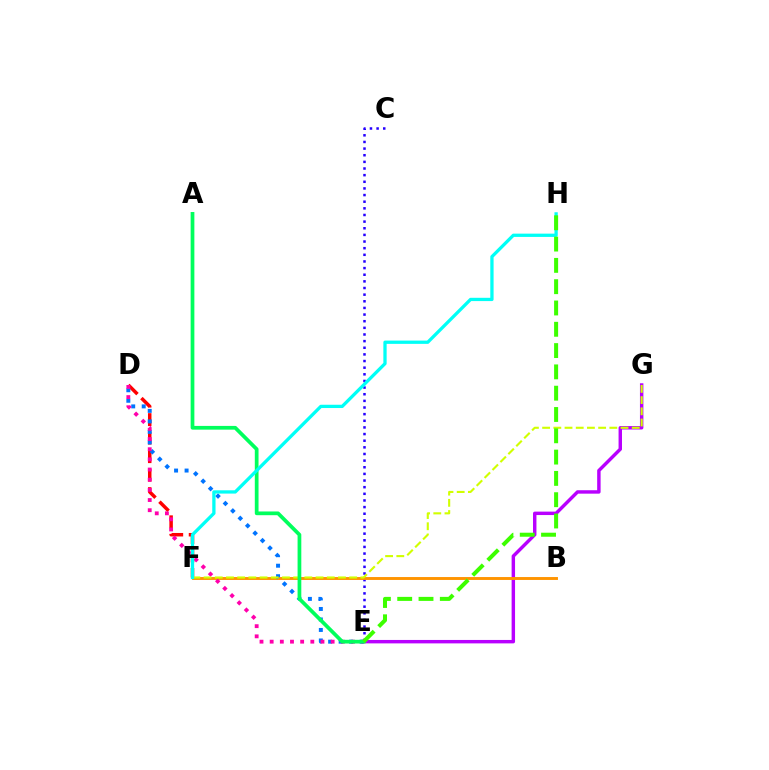{('D', 'F'): [{'color': '#ff0000', 'line_style': 'dashed', 'thickness': 2.51}], ('C', 'E'): [{'color': '#2500ff', 'line_style': 'dotted', 'thickness': 1.8}], ('E', 'G'): [{'color': '#b900ff', 'line_style': 'solid', 'thickness': 2.47}], ('B', 'F'): [{'color': '#ff9400', 'line_style': 'solid', 'thickness': 2.09}], ('D', 'E'): [{'color': '#0074ff', 'line_style': 'dotted', 'thickness': 2.85}, {'color': '#ff00ac', 'line_style': 'dotted', 'thickness': 2.76}], ('F', 'G'): [{'color': '#d1ff00', 'line_style': 'dashed', 'thickness': 1.52}], ('A', 'E'): [{'color': '#00ff5c', 'line_style': 'solid', 'thickness': 2.69}], ('F', 'H'): [{'color': '#00fff6', 'line_style': 'solid', 'thickness': 2.36}], ('E', 'H'): [{'color': '#3dff00', 'line_style': 'dashed', 'thickness': 2.89}]}